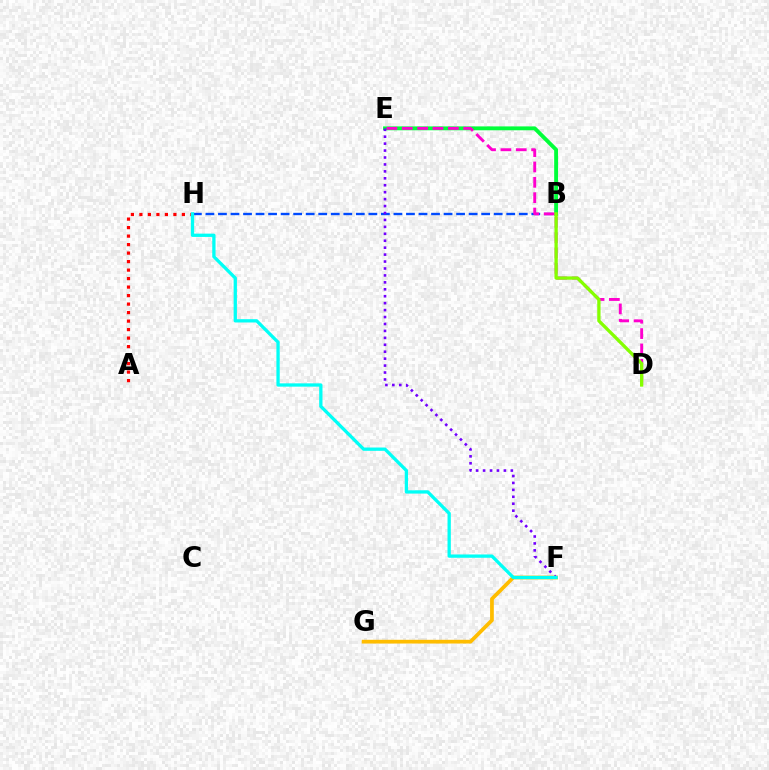{('B', 'H'): [{'color': '#004bff', 'line_style': 'dashed', 'thickness': 1.7}], ('B', 'E'): [{'color': '#00ff39', 'line_style': 'solid', 'thickness': 2.79}], ('D', 'E'): [{'color': '#ff00cf', 'line_style': 'dashed', 'thickness': 2.09}], ('F', 'G'): [{'color': '#ffbd00', 'line_style': 'solid', 'thickness': 2.69}], ('B', 'D'): [{'color': '#84ff00', 'line_style': 'solid', 'thickness': 2.37}], ('A', 'H'): [{'color': '#ff0000', 'line_style': 'dotted', 'thickness': 2.31}], ('E', 'F'): [{'color': '#7200ff', 'line_style': 'dotted', 'thickness': 1.88}], ('F', 'H'): [{'color': '#00fff6', 'line_style': 'solid', 'thickness': 2.37}]}